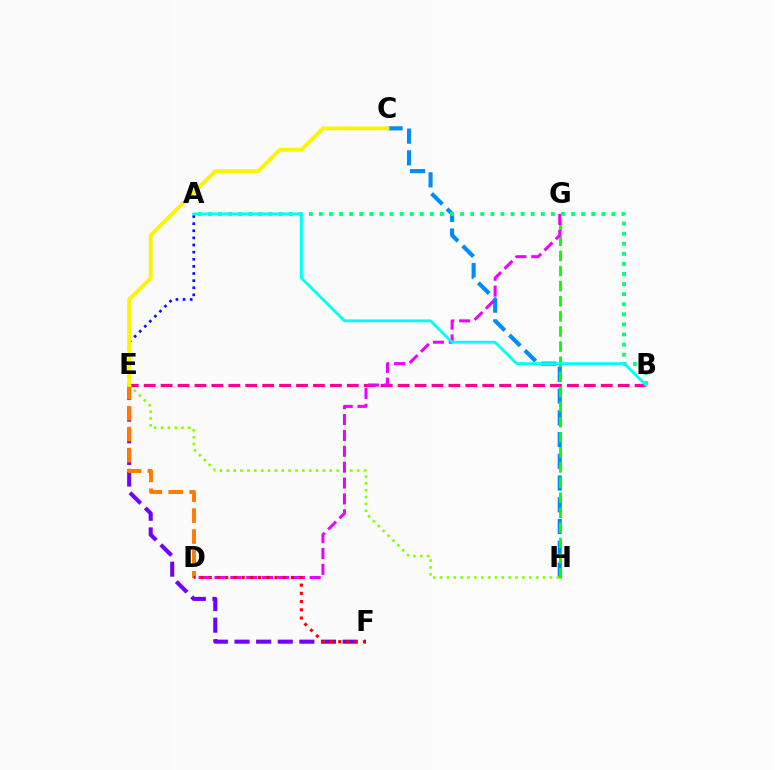{('B', 'E'): [{'color': '#ff0094', 'line_style': 'dashed', 'thickness': 2.3}], ('E', 'F'): [{'color': '#7200ff', 'line_style': 'dashed', 'thickness': 2.94}], ('C', 'H'): [{'color': '#008cff', 'line_style': 'dashed', 'thickness': 2.95}], ('A', 'E'): [{'color': '#0010ff', 'line_style': 'dotted', 'thickness': 1.94}], ('G', 'H'): [{'color': '#08ff00', 'line_style': 'dashed', 'thickness': 2.05}], ('E', 'H'): [{'color': '#84ff00', 'line_style': 'dotted', 'thickness': 1.86}], ('D', 'E'): [{'color': '#ff7c00', 'line_style': 'dashed', 'thickness': 2.84}], ('D', 'G'): [{'color': '#ee00ff', 'line_style': 'dashed', 'thickness': 2.16}], ('A', 'B'): [{'color': '#00ff74', 'line_style': 'dotted', 'thickness': 2.74}, {'color': '#00fff6', 'line_style': 'solid', 'thickness': 2.04}], ('D', 'F'): [{'color': '#ff0000', 'line_style': 'dotted', 'thickness': 2.24}], ('C', 'E'): [{'color': '#fcf500', 'line_style': 'solid', 'thickness': 2.77}]}